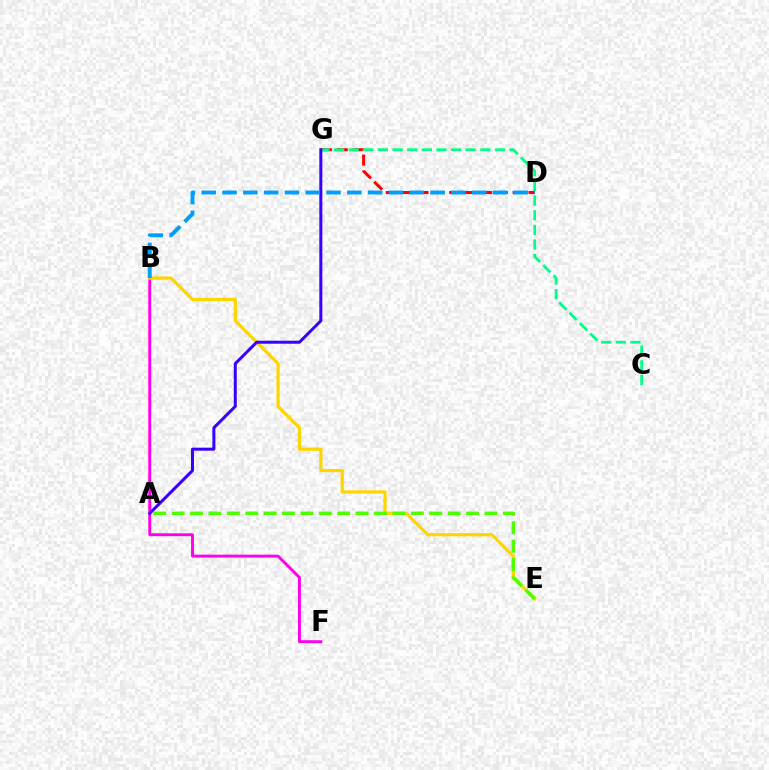{('D', 'G'): [{'color': '#ff0000', 'line_style': 'dashed', 'thickness': 2.15}], ('B', 'F'): [{'color': '#ff00ed', 'line_style': 'solid', 'thickness': 2.09}], ('B', 'E'): [{'color': '#ffd500', 'line_style': 'solid', 'thickness': 2.33}], ('C', 'G'): [{'color': '#00ff86', 'line_style': 'dashed', 'thickness': 1.99}], ('A', 'G'): [{'color': '#3700ff', 'line_style': 'solid', 'thickness': 2.17}], ('A', 'E'): [{'color': '#4fff00', 'line_style': 'dashed', 'thickness': 2.5}], ('B', 'D'): [{'color': '#009eff', 'line_style': 'dashed', 'thickness': 2.83}]}